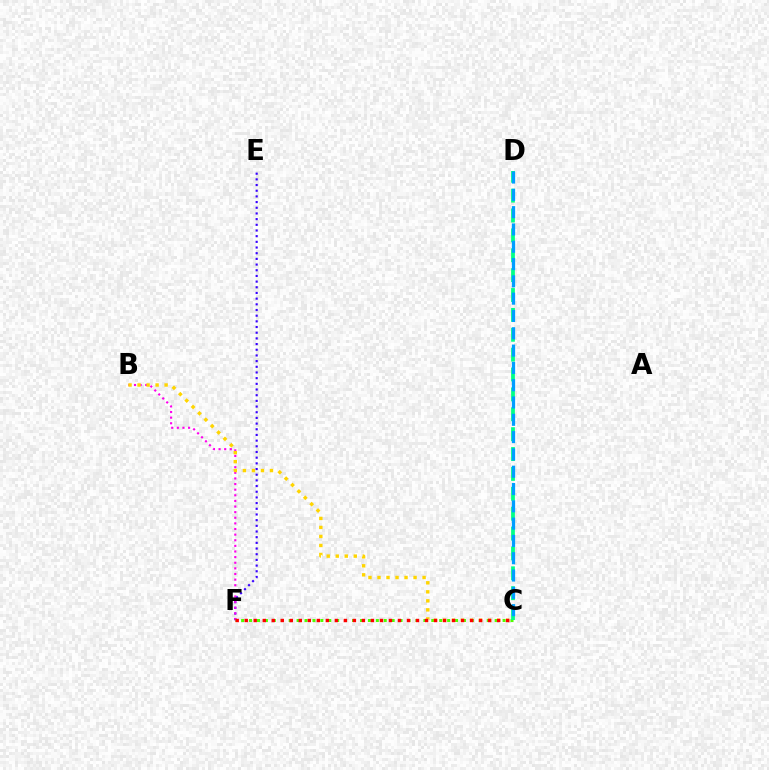{('E', 'F'): [{'color': '#3700ff', 'line_style': 'dotted', 'thickness': 1.54}], ('B', 'F'): [{'color': '#ff00ed', 'line_style': 'dotted', 'thickness': 1.53}], ('C', 'F'): [{'color': '#4fff00', 'line_style': 'dotted', 'thickness': 2.15}, {'color': '#ff0000', 'line_style': 'dotted', 'thickness': 2.45}], ('C', 'D'): [{'color': '#00ff86', 'line_style': 'dashed', 'thickness': 2.7}, {'color': '#009eff', 'line_style': 'dashed', 'thickness': 2.35}], ('B', 'C'): [{'color': '#ffd500', 'line_style': 'dotted', 'thickness': 2.45}]}